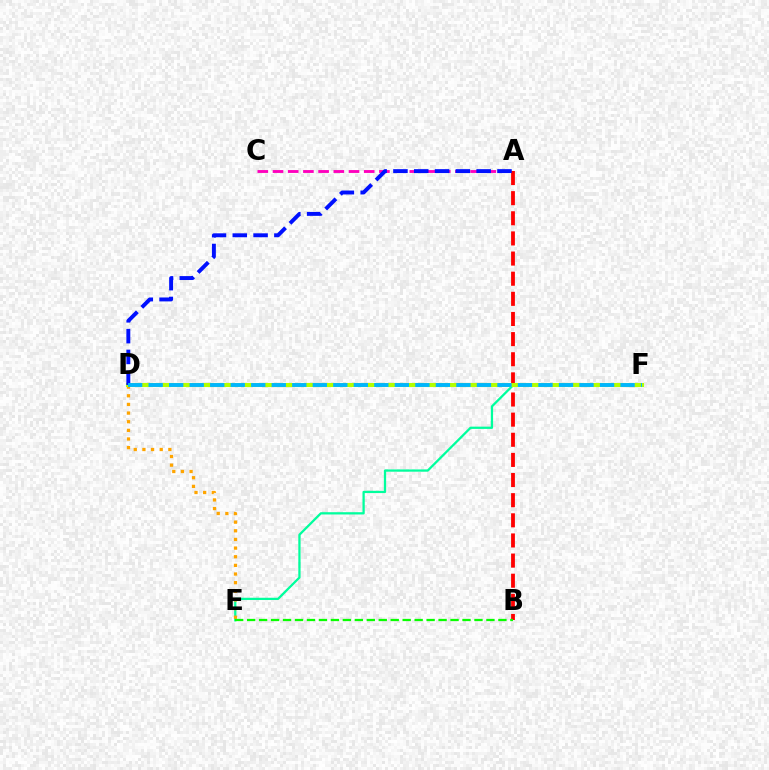{('A', 'C'): [{'color': '#ff00bd', 'line_style': 'dashed', 'thickness': 2.06}], ('E', 'F'): [{'color': '#00ff9d', 'line_style': 'solid', 'thickness': 1.63}], ('A', 'B'): [{'color': '#ff0000', 'line_style': 'dashed', 'thickness': 2.74}], ('D', 'E'): [{'color': '#ffa500', 'line_style': 'dotted', 'thickness': 2.35}], ('D', 'F'): [{'color': '#9b00ff', 'line_style': 'solid', 'thickness': 1.95}, {'color': '#b3ff00', 'line_style': 'solid', 'thickness': 2.93}, {'color': '#00b5ff', 'line_style': 'dashed', 'thickness': 2.79}], ('B', 'E'): [{'color': '#08ff00', 'line_style': 'dashed', 'thickness': 1.63}], ('A', 'D'): [{'color': '#0010ff', 'line_style': 'dashed', 'thickness': 2.83}]}